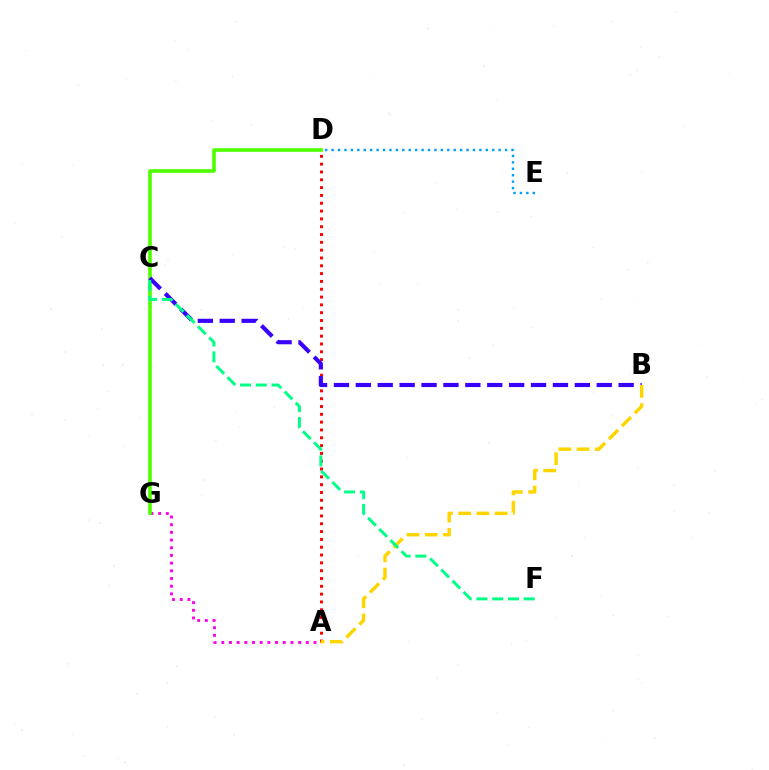{('A', 'G'): [{'color': '#ff00ed', 'line_style': 'dotted', 'thickness': 2.09}], ('D', 'E'): [{'color': '#009eff', 'line_style': 'dotted', 'thickness': 1.75}], ('D', 'G'): [{'color': '#4fff00', 'line_style': 'solid', 'thickness': 2.61}], ('A', 'D'): [{'color': '#ff0000', 'line_style': 'dotted', 'thickness': 2.12}], ('B', 'C'): [{'color': '#3700ff', 'line_style': 'dashed', 'thickness': 2.98}], ('A', 'B'): [{'color': '#ffd500', 'line_style': 'dashed', 'thickness': 2.48}], ('C', 'F'): [{'color': '#00ff86', 'line_style': 'dashed', 'thickness': 2.14}]}